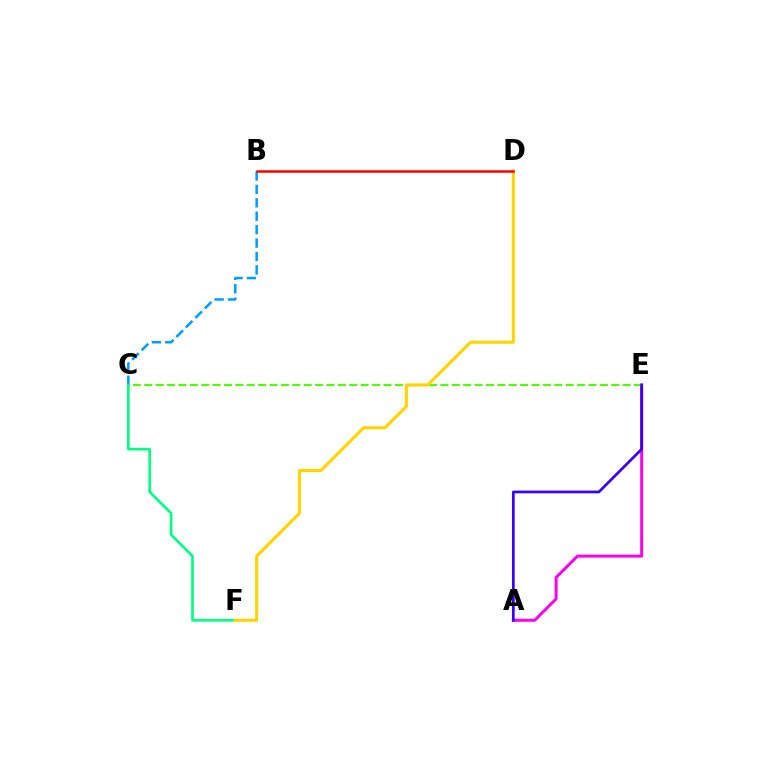{('A', 'E'): [{'color': '#ff00ed', 'line_style': 'solid', 'thickness': 2.15}, {'color': '#3700ff', 'line_style': 'solid', 'thickness': 1.96}], ('B', 'C'): [{'color': '#009eff', 'line_style': 'dashed', 'thickness': 1.82}], ('C', 'E'): [{'color': '#4fff00', 'line_style': 'dashed', 'thickness': 1.55}], ('C', 'F'): [{'color': '#00ff86', 'line_style': 'solid', 'thickness': 1.92}], ('D', 'F'): [{'color': '#ffd500', 'line_style': 'solid', 'thickness': 2.22}], ('B', 'D'): [{'color': '#ff0000', 'line_style': 'solid', 'thickness': 1.8}]}